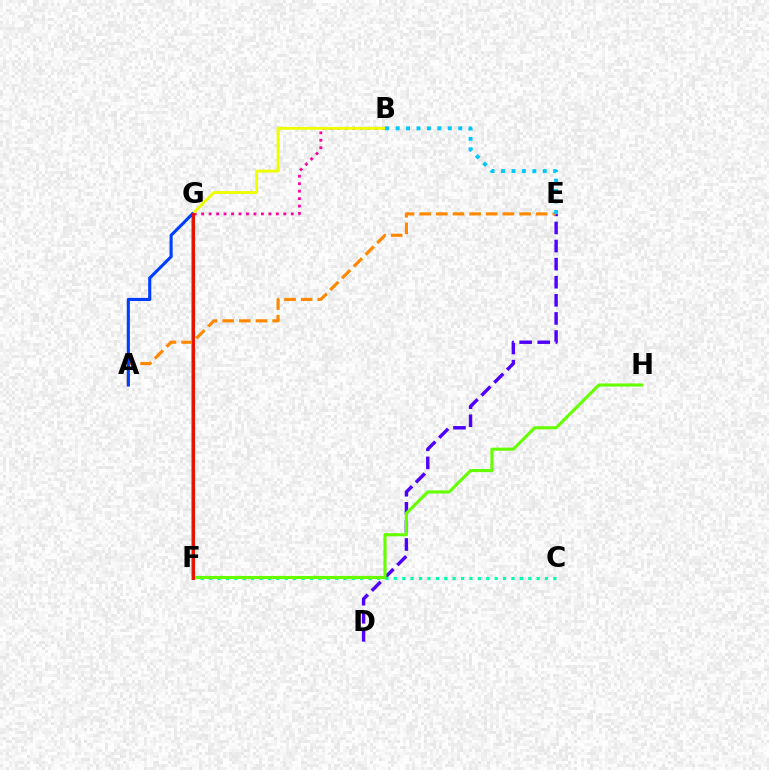{('F', 'G'): [{'color': '#d600ff', 'line_style': 'solid', 'thickness': 2.31}, {'color': '#00ff27', 'line_style': 'solid', 'thickness': 2.7}, {'color': '#ff0000', 'line_style': 'solid', 'thickness': 2.01}], ('D', 'E'): [{'color': '#4f00ff', 'line_style': 'dashed', 'thickness': 2.46}], ('C', 'F'): [{'color': '#00ffaf', 'line_style': 'dotted', 'thickness': 2.28}], ('F', 'H'): [{'color': '#66ff00', 'line_style': 'solid', 'thickness': 2.24}], ('B', 'G'): [{'color': '#ff00a0', 'line_style': 'dotted', 'thickness': 2.03}, {'color': '#eeff00', 'line_style': 'solid', 'thickness': 2.06}], ('A', 'E'): [{'color': '#ff8800', 'line_style': 'dashed', 'thickness': 2.26}], ('B', 'E'): [{'color': '#00c7ff', 'line_style': 'dotted', 'thickness': 2.83}], ('A', 'G'): [{'color': '#003fff', 'line_style': 'solid', 'thickness': 2.24}]}